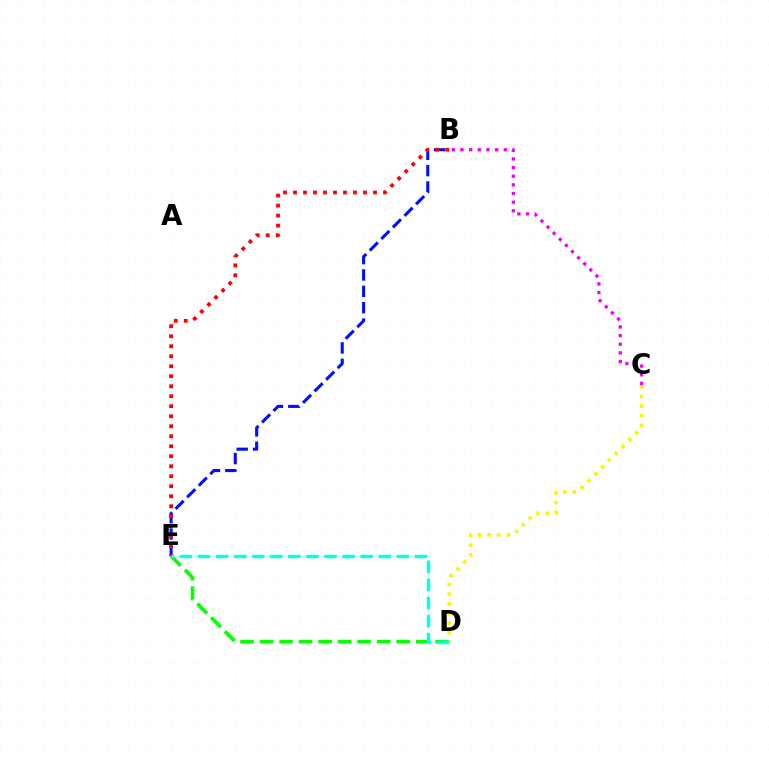{('B', 'C'): [{'color': '#ee00ff', 'line_style': 'dotted', 'thickness': 2.35}], ('B', 'E'): [{'color': '#0010ff', 'line_style': 'dashed', 'thickness': 2.22}, {'color': '#ff0000', 'line_style': 'dotted', 'thickness': 2.72}], ('D', 'E'): [{'color': '#08ff00', 'line_style': 'dashed', 'thickness': 2.65}, {'color': '#00fff6', 'line_style': 'dashed', 'thickness': 2.45}], ('C', 'D'): [{'color': '#fcf500', 'line_style': 'dotted', 'thickness': 2.62}]}